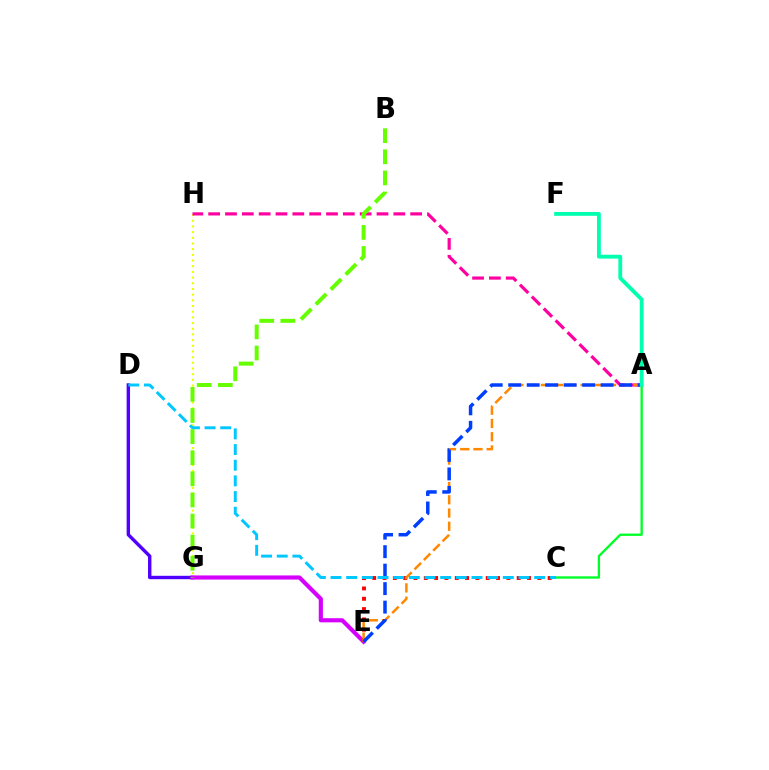{('D', 'G'): [{'color': '#4f00ff', 'line_style': 'solid', 'thickness': 2.45}], ('G', 'H'): [{'color': '#eeff00', 'line_style': 'dotted', 'thickness': 1.54}], ('E', 'G'): [{'color': '#d600ff', 'line_style': 'solid', 'thickness': 2.98}], ('A', 'H'): [{'color': '#ff00a0', 'line_style': 'dashed', 'thickness': 2.29}], ('C', 'E'): [{'color': '#ff0000', 'line_style': 'dotted', 'thickness': 2.8}], ('A', 'C'): [{'color': '#00ff27', 'line_style': 'solid', 'thickness': 1.68}], ('A', 'E'): [{'color': '#ff8800', 'line_style': 'dashed', 'thickness': 1.8}, {'color': '#003fff', 'line_style': 'dashed', 'thickness': 2.51}], ('B', 'G'): [{'color': '#66ff00', 'line_style': 'dashed', 'thickness': 2.87}], ('C', 'D'): [{'color': '#00c7ff', 'line_style': 'dashed', 'thickness': 2.13}], ('A', 'F'): [{'color': '#00ffaf', 'line_style': 'solid', 'thickness': 2.77}]}